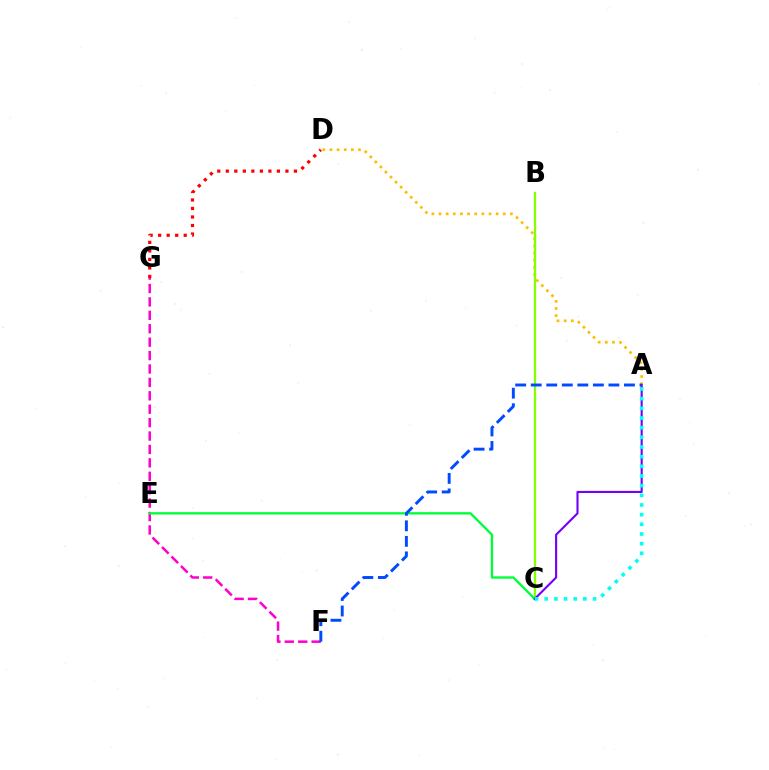{('A', 'D'): [{'color': '#ffbd00', 'line_style': 'dotted', 'thickness': 1.94}], ('B', 'C'): [{'color': '#84ff00', 'line_style': 'solid', 'thickness': 1.66}], ('F', 'G'): [{'color': '#ff00cf', 'line_style': 'dashed', 'thickness': 1.82}], ('C', 'E'): [{'color': '#00ff39', 'line_style': 'solid', 'thickness': 1.69}], ('A', 'F'): [{'color': '#004bff', 'line_style': 'dashed', 'thickness': 2.11}], ('A', 'C'): [{'color': '#7200ff', 'line_style': 'solid', 'thickness': 1.52}, {'color': '#00fff6', 'line_style': 'dotted', 'thickness': 2.63}], ('D', 'G'): [{'color': '#ff0000', 'line_style': 'dotted', 'thickness': 2.31}]}